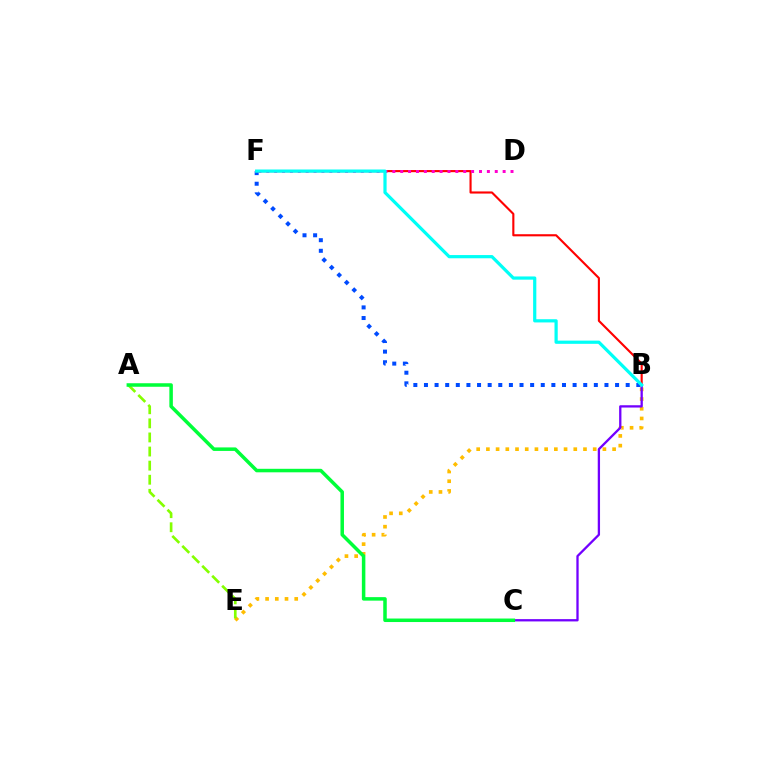{('B', 'E'): [{'color': '#ffbd00', 'line_style': 'dotted', 'thickness': 2.64}], ('B', 'F'): [{'color': '#004bff', 'line_style': 'dotted', 'thickness': 2.88}, {'color': '#ff0000', 'line_style': 'solid', 'thickness': 1.53}, {'color': '#00fff6', 'line_style': 'solid', 'thickness': 2.31}], ('B', 'C'): [{'color': '#7200ff', 'line_style': 'solid', 'thickness': 1.65}], ('D', 'F'): [{'color': '#ff00cf', 'line_style': 'dotted', 'thickness': 2.14}], ('A', 'E'): [{'color': '#84ff00', 'line_style': 'dashed', 'thickness': 1.91}], ('A', 'C'): [{'color': '#00ff39', 'line_style': 'solid', 'thickness': 2.53}]}